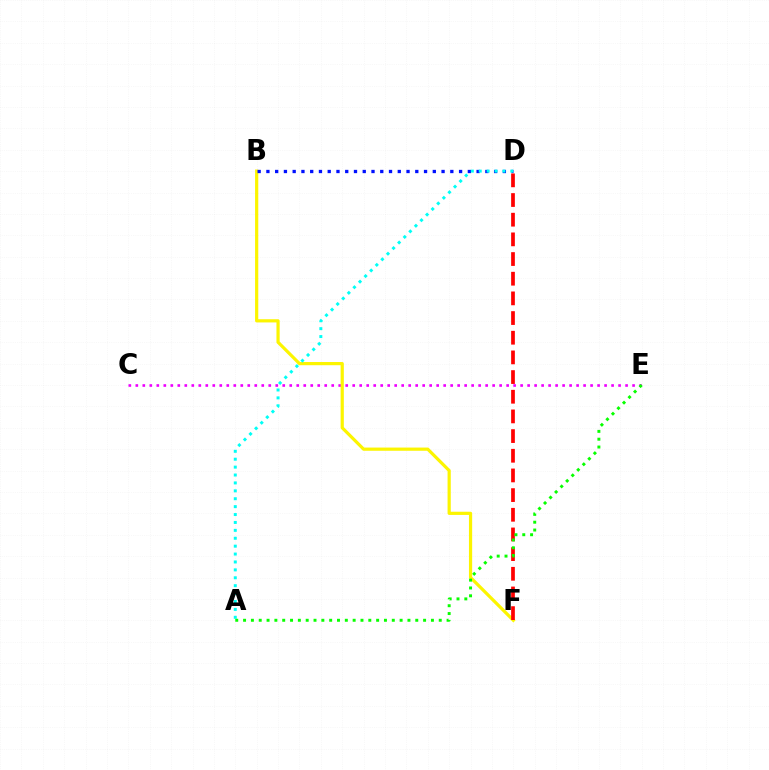{('C', 'E'): [{'color': '#ee00ff', 'line_style': 'dotted', 'thickness': 1.9}], ('B', 'F'): [{'color': '#fcf500', 'line_style': 'solid', 'thickness': 2.3}], ('B', 'D'): [{'color': '#0010ff', 'line_style': 'dotted', 'thickness': 2.38}], ('A', 'D'): [{'color': '#00fff6', 'line_style': 'dotted', 'thickness': 2.15}], ('D', 'F'): [{'color': '#ff0000', 'line_style': 'dashed', 'thickness': 2.67}], ('A', 'E'): [{'color': '#08ff00', 'line_style': 'dotted', 'thickness': 2.13}]}